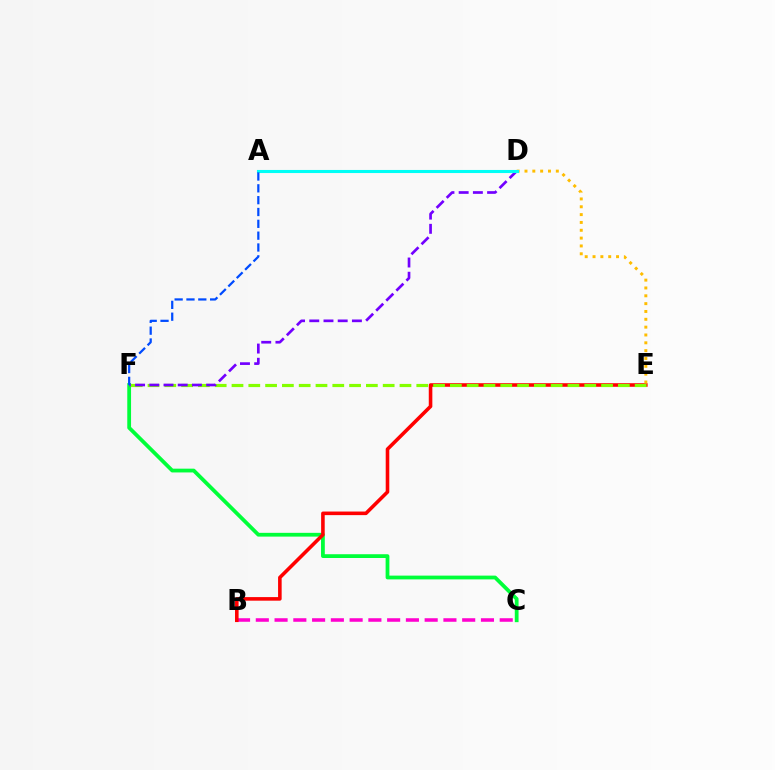{('B', 'C'): [{'color': '#ff00cf', 'line_style': 'dashed', 'thickness': 2.55}], ('C', 'F'): [{'color': '#00ff39', 'line_style': 'solid', 'thickness': 2.72}], ('B', 'E'): [{'color': '#ff0000', 'line_style': 'solid', 'thickness': 2.58}], ('E', 'F'): [{'color': '#84ff00', 'line_style': 'dashed', 'thickness': 2.28}], ('D', 'E'): [{'color': '#ffbd00', 'line_style': 'dotted', 'thickness': 2.13}], ('D', 'F'): [{'color': '#7200ff', 'line_style': 'dashed', 'thickness': 1.93}], ('A', 'D'): [{'color': '#00fff6', 'line_style': 'solid', 'thickness': 2.22}], ('A', 'F'): [{'color': '#004bff', 'line_style': 'dashed', 'thickness': 1.61}]}